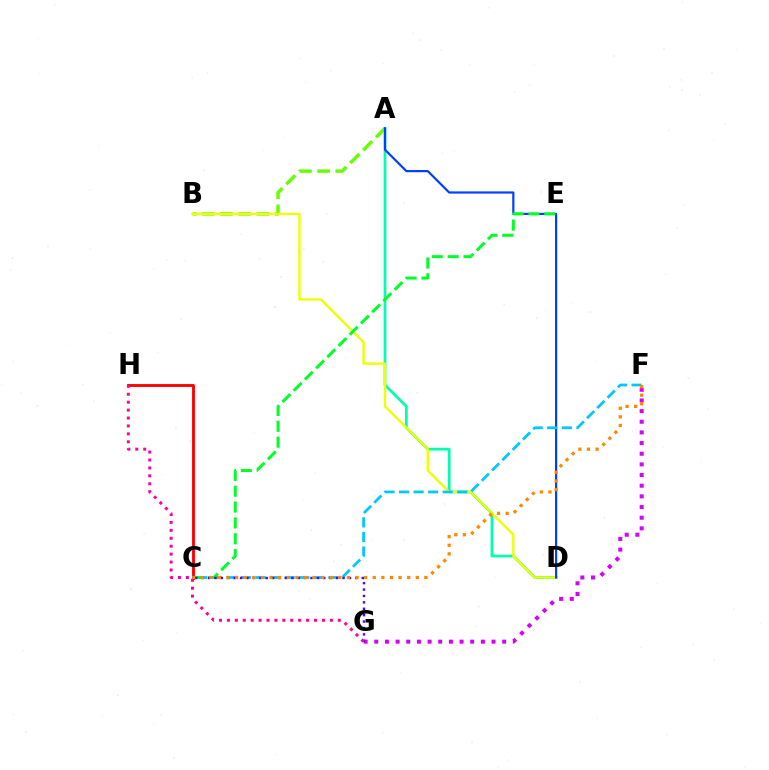{('A', 'B'): [{'color': '#66ff00', 'line_style': 'dashed', 'thickness': 2.47}], ('A', 'D'): [{'color': '#00ffaf', 'line_style': 'solid', 'thickness': 1.96}, {'color': '#003fff', 'line_style': 'solid', 'thickness': 1.58}], ('F', 'G'): [{'color': '#d600ff', 'line_style': 'dotted', 'thickness': 2.9}], ('B', 'D'): [{'color': '#eeff00', 'line_style': 'solid', 'thickness': 1.71}], ('C', 'H'): [{'color': '#ff0000', 'line_style': 'solid', 'thickness': 2.06}], ('C', 'F'): [{'color': '#00c7ff', 'line_style': 'dashed', 'thickness': 1.98}, {'color': '#ff8800', 'line_style': 'dotted', 'thickness': 2.34}], ('C', 'E'): [{'color': '#00ff27', 'line_style': 'dashed', 'thickness': 2.15}], ('C', 'G'): [{'color': '#4f00ff', 'line_style': 'dotted', 'thickness': 1.74}], ('G', 'H'): [{'color': '#ff00a0', 'line_style': 'dotted', 'thickness': 2.15}]}